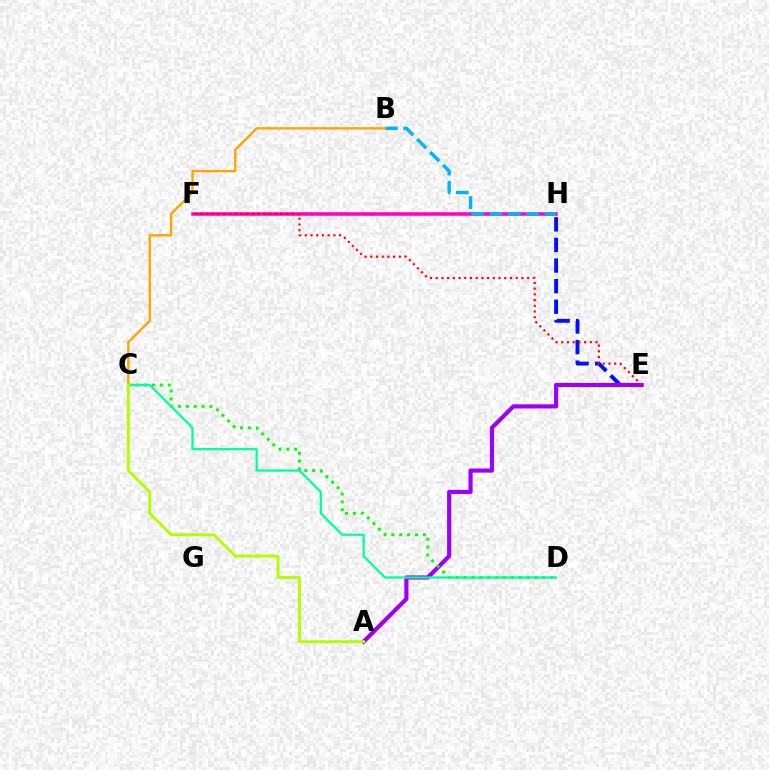{('E', 'H'): [{'color': '#0010ff', 'line_style': 'dashed', 'thickness': 2.8}], ('A', 'E'): [{'color': '#9b00ff', 'line_style': 'solid', 'thickness': 2.99}], ('F', 'H'): [{'color': '#ff00bd', 'line_style': 'solid', 'thickness': 2.54}], ('E', 'F'): [{'color': '#ff0000', 'line_style': 'dotted', 'thickness': 1.55}], ('C', 'D'): [{'color': '#08ff00', 'line_style': 'dotted', 'thickness': 2.14}, {'color': '#00ff9d', 'line_style': 'solid', 'thickness': 1.62}], ('B', 'H'): [{'color': '#00b5ff', 'line_style': 'dashed', 'thickness': 2.49}], ('B', 'C'): [{'color': '#ffa500', 'line_style': 'solid', 'thickness': 1.69}], ('A', 'C'): [{'color': '#b3ff00', 'line_style': 'solid', 'thickness': 2.1}]}